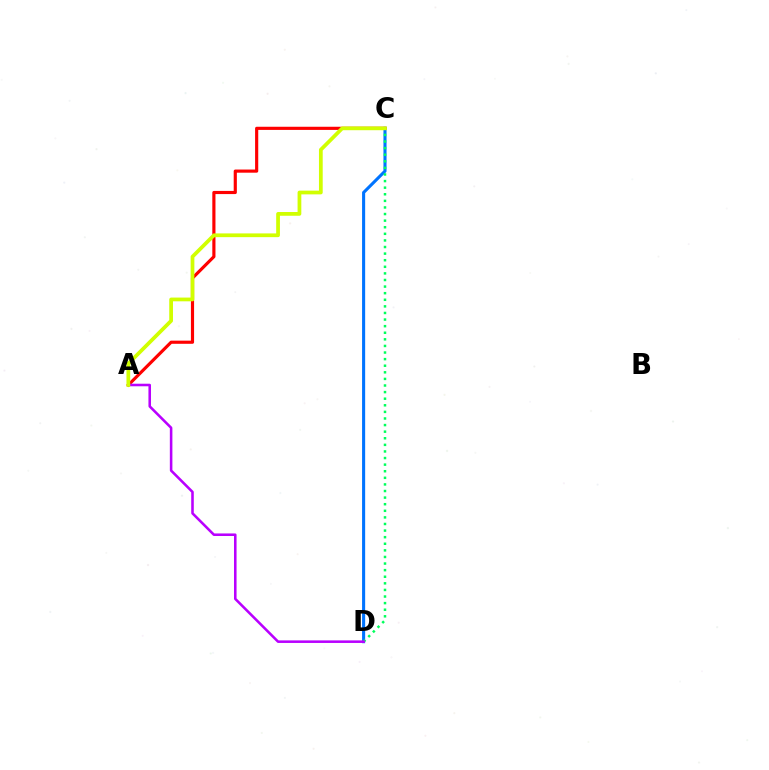{('C', 'D'): [{'color': '#0074ff', 'line_style': 'solid', 'thickness': 2.22}, {'color': '#00ff5c', 'line_style': 'dotted', 'thickness': 1.79}], ('A', 'C'): [{'color': '#ff0000', 'line_style': 'solid', 'thickness': 2.27}, {'color': '#d1ff00', 'line_style': 'solid', 'thickness': 2.7}], ('A', 'D'): [{'color': '#b900ff', 'line_style': 'solid', 'thickness': 1.84}]}